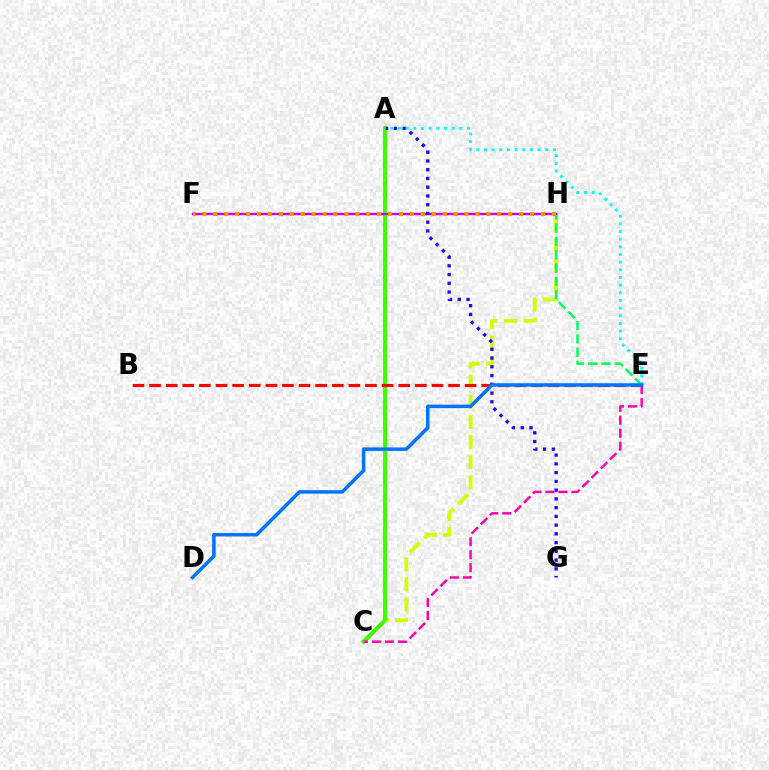{('C', 'H'): [{'color': '#d1ff00', 'line_style': 'dashed', 'thickness': 2.74}], ('A', 'C'): [{'color': '#3dff00', 'line_style': 'solid', 'thickness': 2.92}], ('E', 'H'): [{'color': '#00ff5c', 'line_style': 'dashed', 'thickness': 1.81}], ('B', 'E'): [{'color': '#ff0000', 'line_style': 'dashed', 'thickness': 2.26}], ('F', 'H'): [{'color': '#b900ff', 'line_style': 'solid', 'thickness': 1.72}, {'color': '#ff9400', 'line_style': 'dotted', 'thickness': 2.97}], ('A', 'G'): [{'color': '#2500ff', 'line_style': 'dotted', 'thickness': 2.38}], ('C', 'E'): [{'color': '#ff00ac', 'line_style': 'dashed', 'thickness': 1.77}], ('A', 'E'): [{'color': '#00fff6', 'line_style': 'dotted', 'thickness': 2.08}], ('D', 'E'): [{'color': '#0074ff', 'line_style': 'solid', 'thickness': 2.53}]}